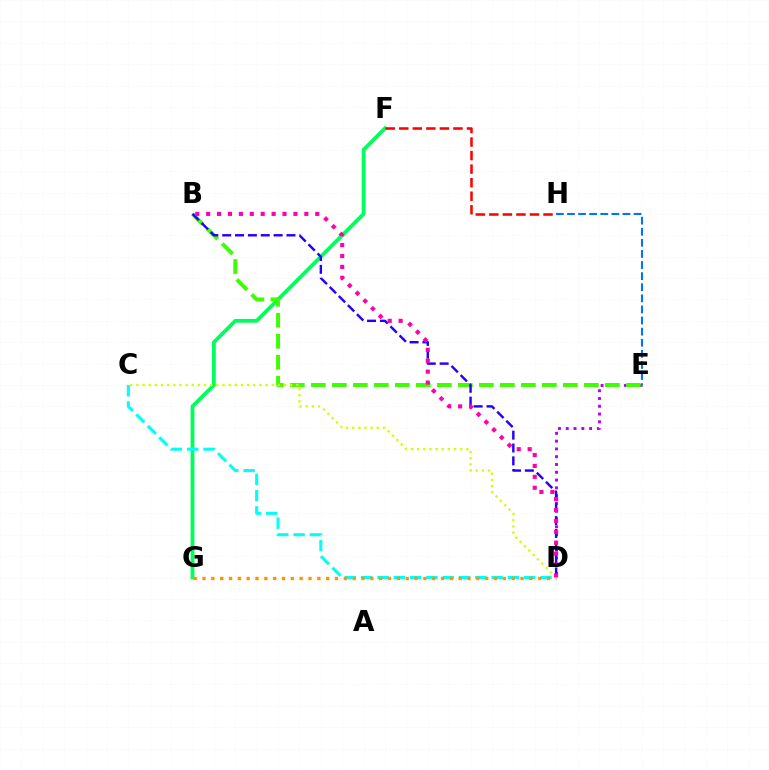{('F', 'G'): [{'color': '#00ff5c', 'line_style': 'solid', 'thickness': 2.74}], ('D', 'E'): [{'color': '#b900ff', 'line_style': 'dotted', 'thickness': 2.12}], ('B', 'E'): [{'color': '#3dff00', 'line_style': 'dashed', 'thickness': 2.85}], ('B', 'D'): [{'color': '#2500ff', 'line_style': 'dashed', 'thickness': 1.75}, {'color': '#ff00ac', 'line_style': 'dotted', 'thickness': 2.96}], ('F', 'H'): [{'color': '#ff0000', 'line_style': 'dashed', 'thickness': 1.84}], ('C', 'D'): [{'color': '#d1ff00', 'line_style': 'dotted', 'thickness': 1.67}, {'color': '#00fff6', 'line_style': 'dashed', 'thickness': 2.22}], ('D', 'G'): [{'color': '#ff9400', 'line_style': 'dotted', 'thickness': 2.4}], ('E', 'H'): [{'color': '#0074ff', 'line_style': 'dashed', 'thickness': 1.51}]}